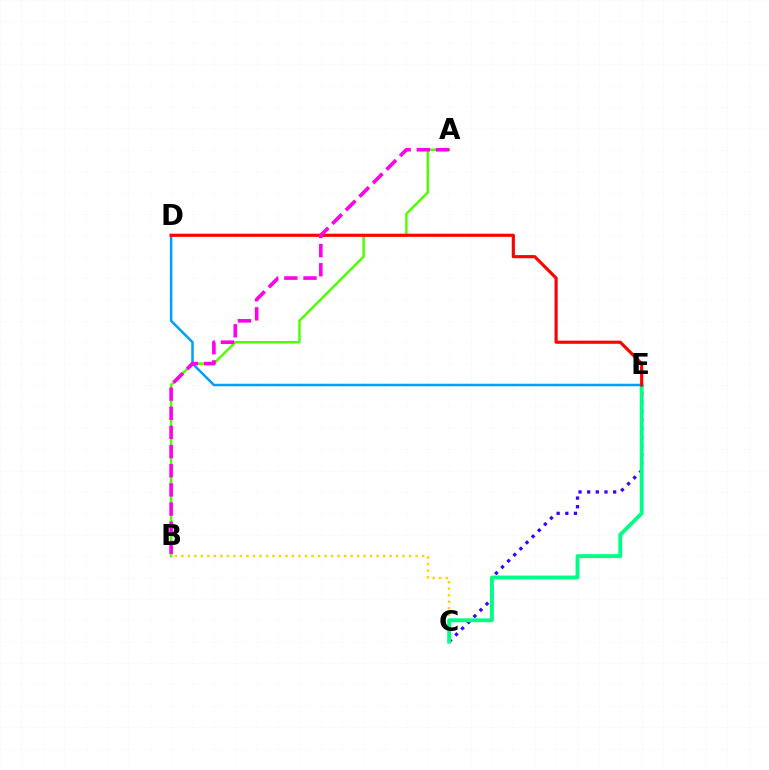{('B', 'C'): [{'color': '#ffd500', 'line_style': 'dotted', 'thickness': 1.77}], ('C', 'E'): [{'color': '#3700ff', 'line_style': 'dotted', 'thickness': 2.35}, {'color': '#00ff86', 'line_style': 'solid', 'thickness': 2.79}], ('A', 'B'): [{'color': '#4fff00', 'line_style': 'solid', 'thickness': 1.77}, {'color': '#ff00ed', 'line_style': 'dashed', 'thickness': 2.6}], ('D', 'E'): [{'color': '#009eff', 'line_style': 'solid', 'thickness': 1.81}, {'color': '#ff0000', 'line_style': 'solid', 'thickness': 2.26}]}